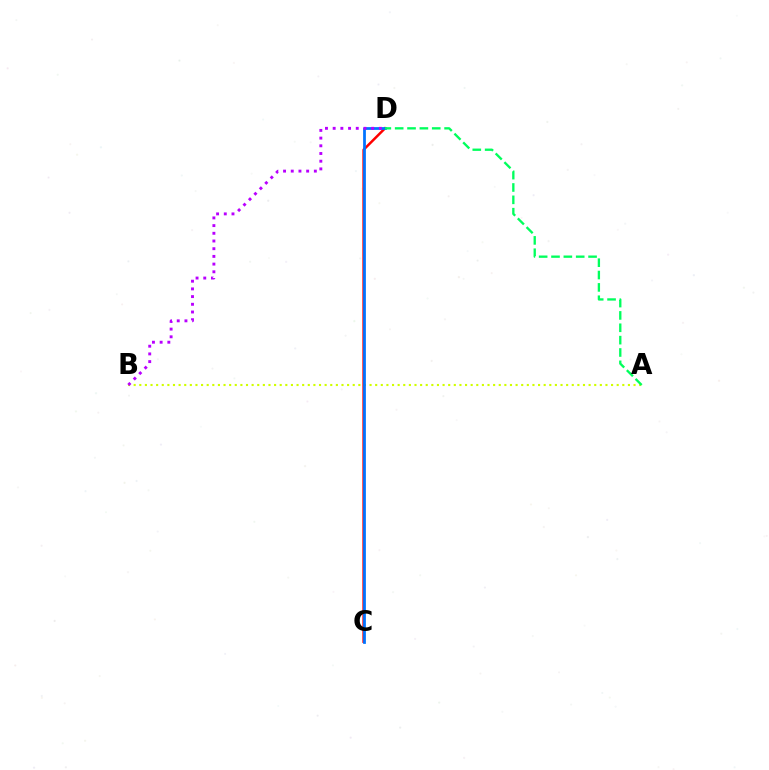{('A', 'B'): [{'color': '#d1ff00', 'line_style': 'dotted', 'thickness': 1.53}], ('C', 'D'): [{'color': '#ff0000', 'line_style': 'solid', 'thickness': 1.8}, {'color': '#0074ff', 'line_style': 'solid', 'thickness': 1.98}], ('B', 'D'): [{'color': '#b900ff', 'line_style': 'dotted', 'thickness': 2.09}], ('A', 'D'): [{'color': '#00ff5c', 'line_style': 'dashed', 'thickness': 1.68}]}